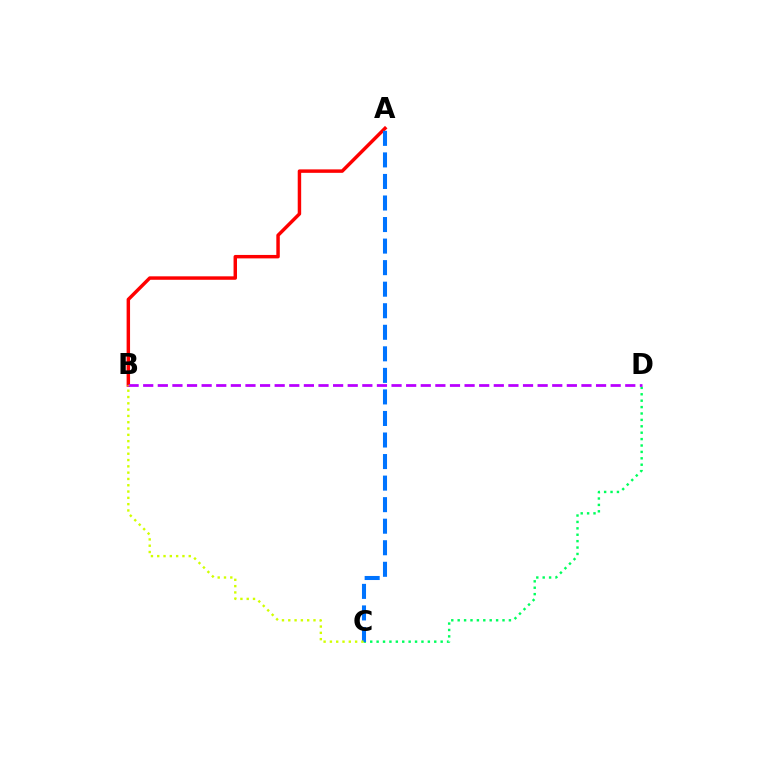{('A', 'B'): [{'color': '#ff0000', 'line_style': 'solid', 'thickness': 2.48}], ('C', 'D'): [{'color': '#00ff5c', 'line_style': 'dotted', 'thickness': 1.74}], ('B', 'D'): [{'color': '#b900ff', 'line_style': 'dashed', 'thickness': 1.98}], ('A', 'C'): [{'color': '#0074ff', 'line_style': 'dashed', 'thickness': 2.93}], ('B', 'C'): [{'color': '#d1ff00', 'line_style': 'dotted', 'thickness': 1.71}]}